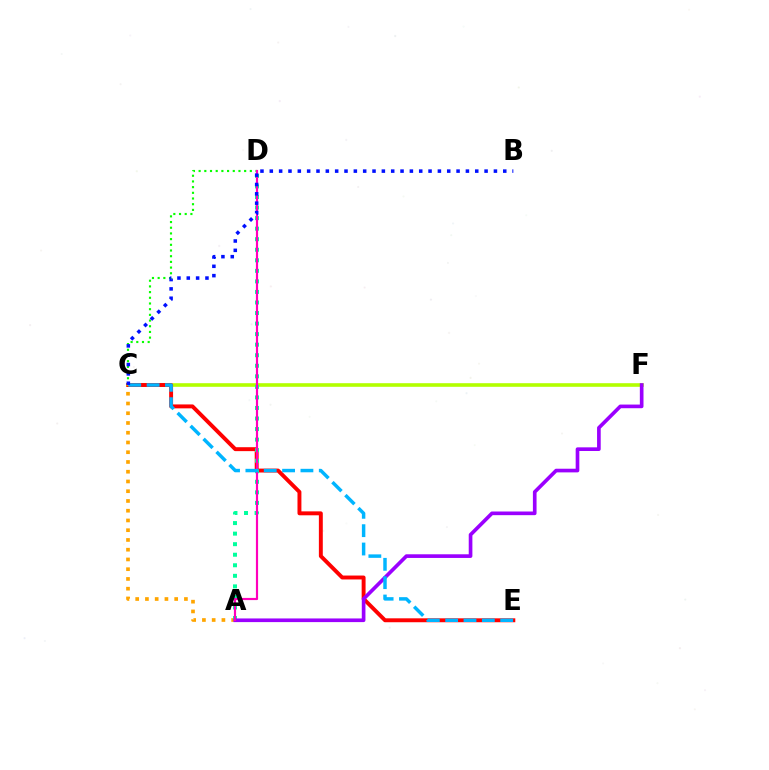{('C', 'D'): [{'color': '#08ff00', 'line_style': 'dotted', 'thickness': 1.55}], ('C', 'F'): [{'color': '#b3ff00', 'line_style': 'solid', 'thickness': 2.6}], ('C', 'E'): [{'color': '#ff0000', 'line_style': 'solid', 'thickness': 2.82}, {'color': '#00b5ff', 'line_style': 'dashed', 'thickness': 2.49}], ('A', 'C'): [{'color': '#ffa500', 'line_style': 'dotted', 'thickness': 2.65}], ('A', 'D'): [{'color': '#00ff9d', 'line_style': 'dotted', 'thickness': 2.87}, {'color': '#ff00bd', 'line_style': 'solid', 'thickness': 1.57}], ('A', 'F'): [{'color': '#9b00ff', 'line_style': 'solid', 'thickness': 2.63}], ('B', 'C'): [{'color': '#0010ff', 'line_style': 'dotted', 'thickness': 2.54}]}